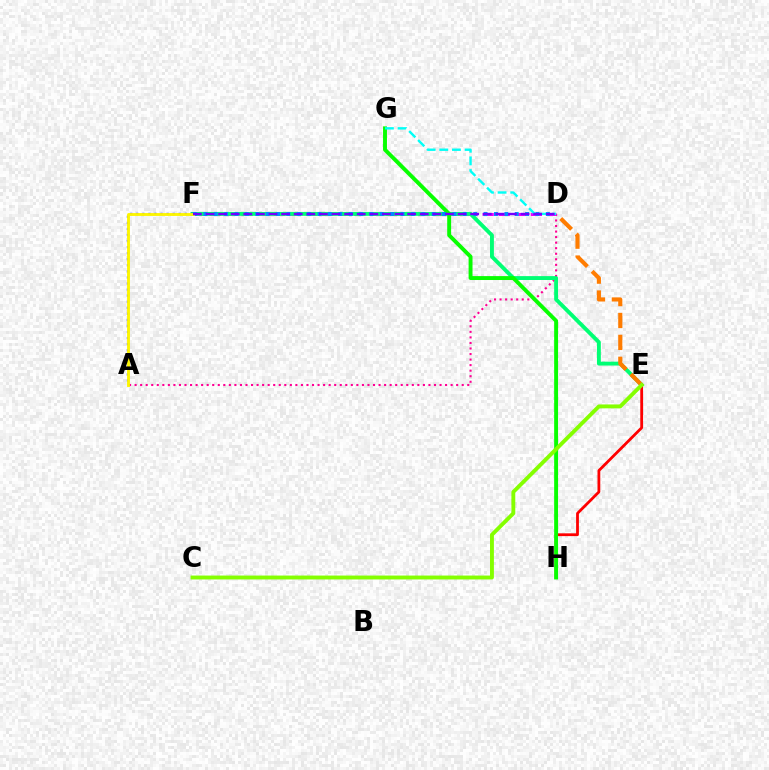{('A', 'D'): [{'color': '#ff0094', 'line_style': 'dotted', 'thickness': 1.51}], ('D', 'F'): [{'color': '#ee00ff', 'line_style': 'dashed', 'thickness': 2.18}, {'color': '#008cff', 'line_style': 'dotted', 'thickness': 2.82}, {'color': '#7200ff', 'line_style': 'dashed', 'thickness': 1.71}], ('E', 'F'): [{'color': '#00ff74', 'line_style': 'solid', 'thickness': 2.8}], ('D', 'E'): [{'color': '#ff7c00', 'line_style': 'dashed', 'thickness': 2.98}], ('E', 'H'): [{'color': '#ff0000', 'line_style': 'solid', 'thickness': 2.01}], ('G', 'H'): [{'color': '#08ff00', 'line_style': 'solid', 'thickness': 2.82}], ('C', 'E'): [{'color': '#84ff00', 'line_style': 'solid', 'thickness': 2.8}], ('D', 'G'): [{'color': '#00fff6', 'line_style': 'dashed', 'thickness': 1.72}], ('A', 'F'): [{'color': '#0010ff', 'line_style': 'dotted', 'thickness': 1.65}, {'color': '#fcf500', 'line_style': 'solid', 'thickness': 2.06}]}